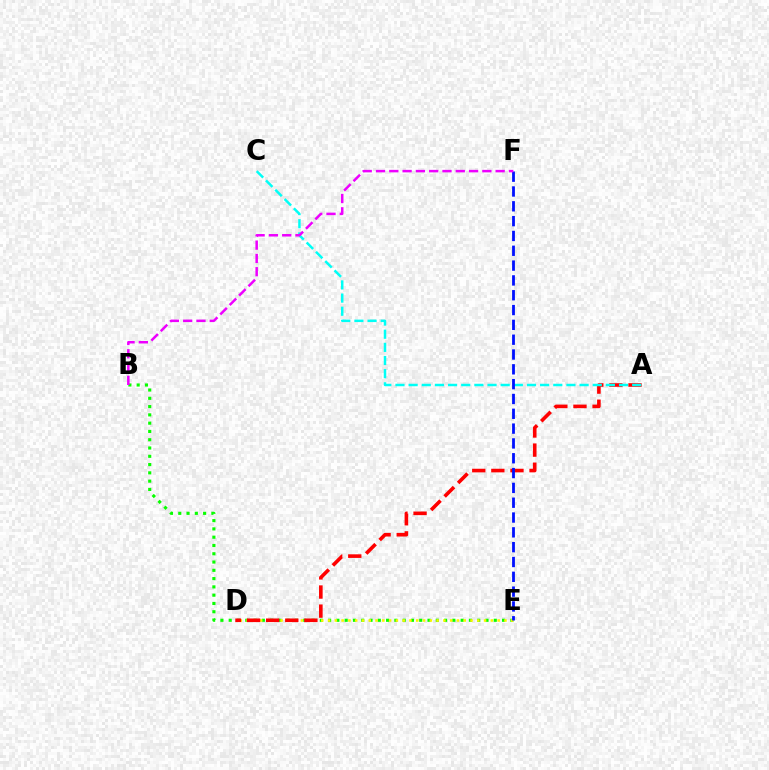{('B', 'E'): [{'color': '#08ff00', 'line_style': 'dotted', 'thickness': 2.25}], ('D', 'E'): [{'color': '#fcf500', 'line_style': 'dotted', 'thickness': 1.84}], ('A', 'D'): [{'color': '#ff0000', 'line_style': 'dashed', 'thickness': 2.6}], ('A', 'C'): [{'color': '#00fff6', 'line_style': 'dashed', 'thickness': 1.79}], ('E', 'F'): [{'color': '#0010ff', 'line_style': 'dashed', 'thickness': 2.01}], ('B', 'F'): [{'color': '#ee00ff', 'line_style': 'dashed', 'thickness': 1.81}]}